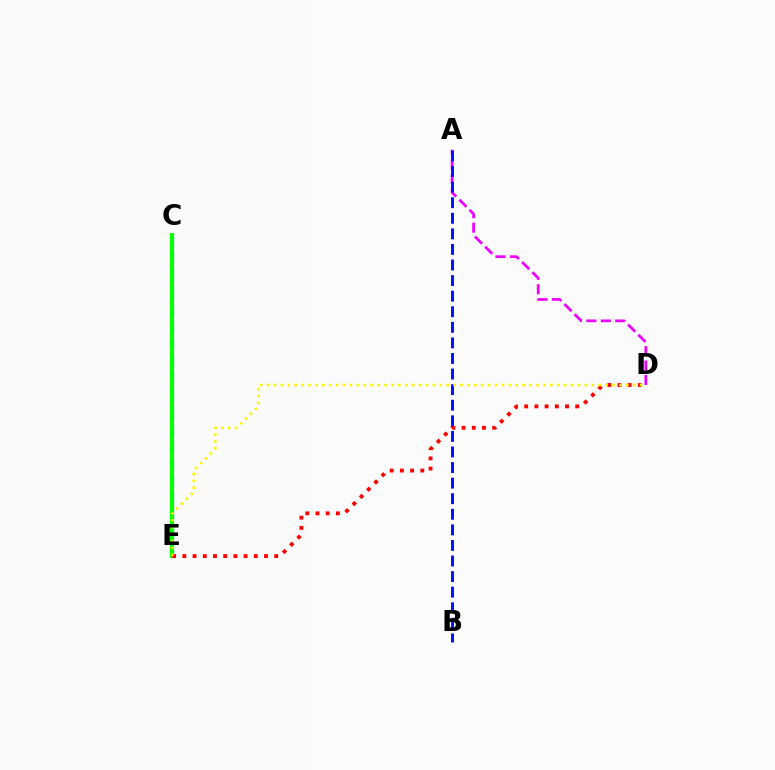{('C', 'E'): [{'color': '#00fff6', 'line_style': 'dashed', 'thickness': 2.34}, {'color': '#08ff00', 'line_style': 'solid', 'thickness': 3.0}], ('A', 'D'): [{'color': '#ee00ff', 'line_style': 'dashed', 'thickness': 1.96}], ('D', 'E'): [{'color': '#ff0000', 'line_style': 'dotted', 'thickness': 2.77}, {'color': '#fcf500', 'line_style': 'dotted', 'thickness': 1.88}], ('A', 'B'): [{'color': '#0010ff', 'line_style': 'dashed', 'thickness': 2.12}]}